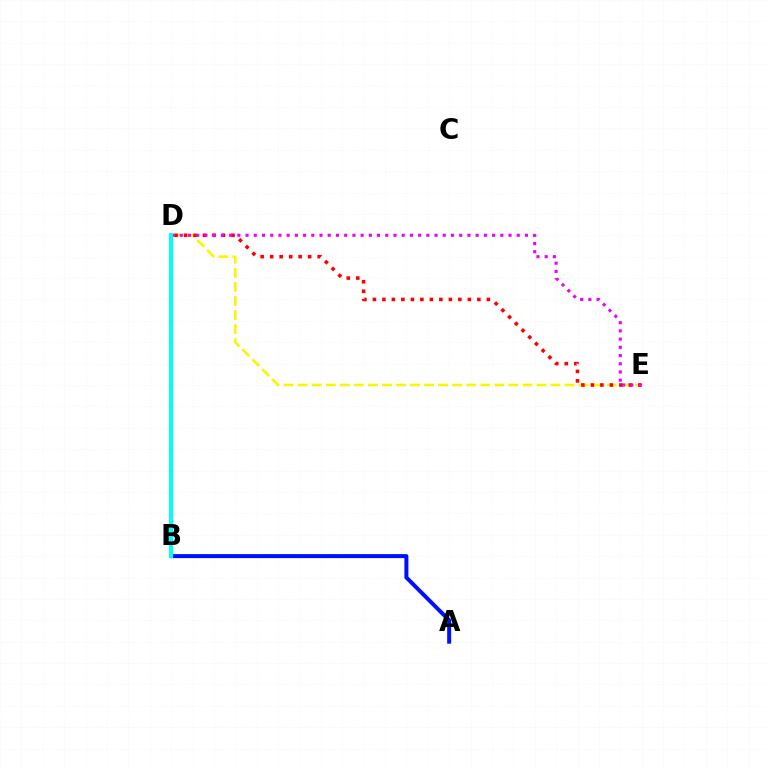{('D', 'E'): [{'color': '#fcf500', 'line_style': 'dashed', 'thickness': 1.91}, {'color': '#ff0000', 'line_style': 'dotted', 'thickness': 2.58}, {'color': '#ee00ff', 'line_style': 'dotted', 'thickness': 2.23}], ('A', 'B'): [{'color': '#0010ff', 'line_style': 'solid', 'thickness': 2.88}], ('B', 'D'): [{'color': '#08ff00', 'line_style': 'dashed', 'thickness': 1.78}, {'color': '#00fff6', 'line_style': 'solid', 'thickness': 2.86}]}